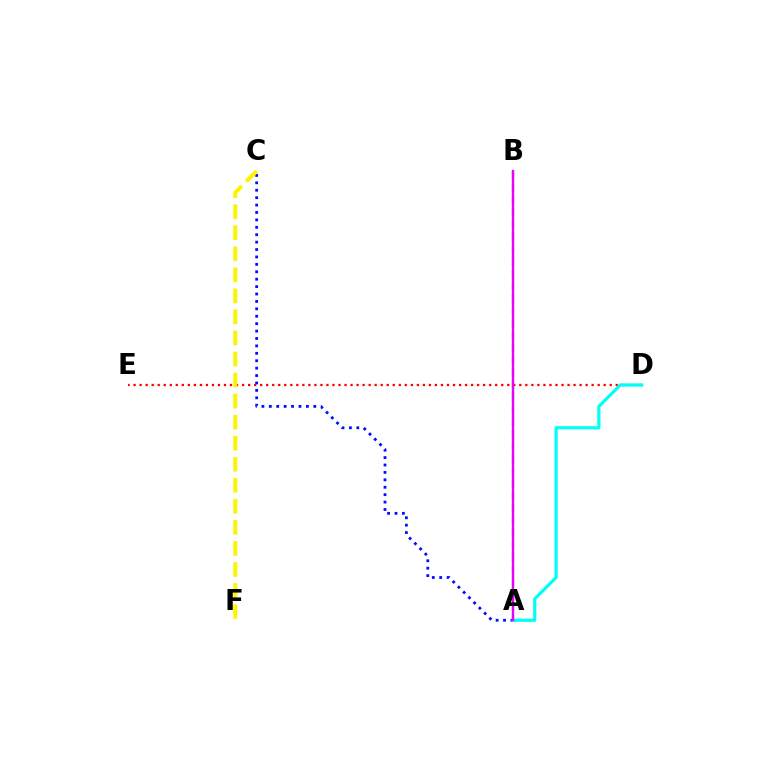{('D', 'E'): [{'color': '#ff0000', 'line_style': 'dotted', 'thickness': 1.64}], ('A', 'C'): [{'color': '#0010ff', 'line_style': 'dotted', 'thickness': 2.01}], ('A', 'B'): [{'color': '#08ff00', 'line_style': 'dashed', 'thickness': 1.67}, {'color': '#ee00ff', 'line_style': 'solid', 'thickness': 1.72}], ('A', 'D'): [{'color': '#00fff6', 'line_style': 'solid', 'thickness': 2.31}], ('C', 'F'): [{'color': '#fcf500', 'line_style': 'dashed', 'thickness': 2.86}]}